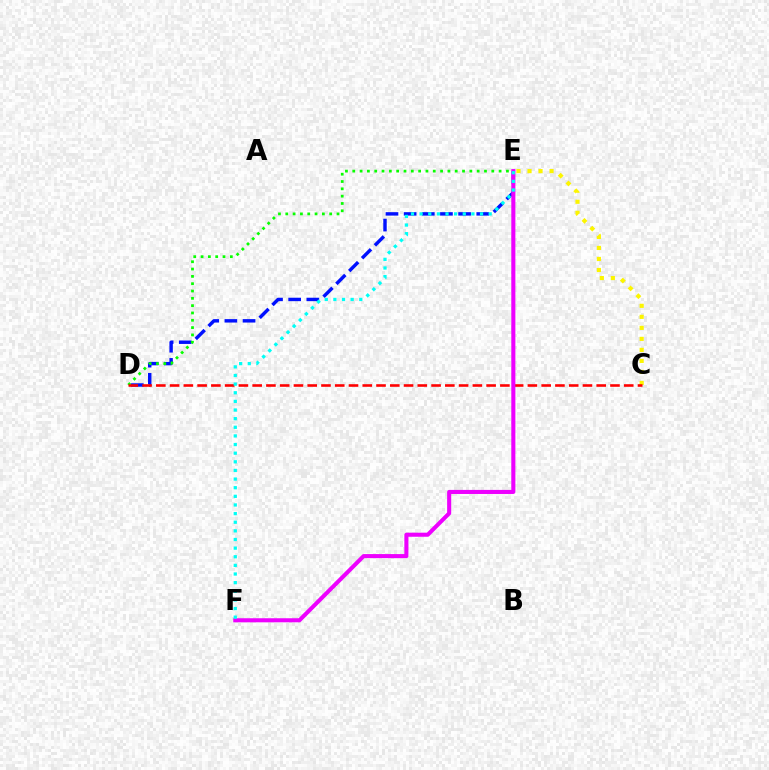{('C', 'E'): [{'color': '#fcf500', 'line_style': 'dotted', 'thickness': 2.99}], ('D', 'E'): [{'color': '#0010ff', 'line_style': 'dashed', 'thickness': 2.47}, {'color': '#08ff00', 'line_style': 'dotted', 'thickness': 1.99}], ('C', 'D'): [{'color': '#ff0000', 'line_style': 'dashed', 'thickness': 1.87}], ('E', 'F'): [{'color': '#ee00ff', 'line_style': 'solid', 'thickness': 2.93}, {'color': '#00fff6', 'line_style': 'dotted', 'thickness': 2.34}]}